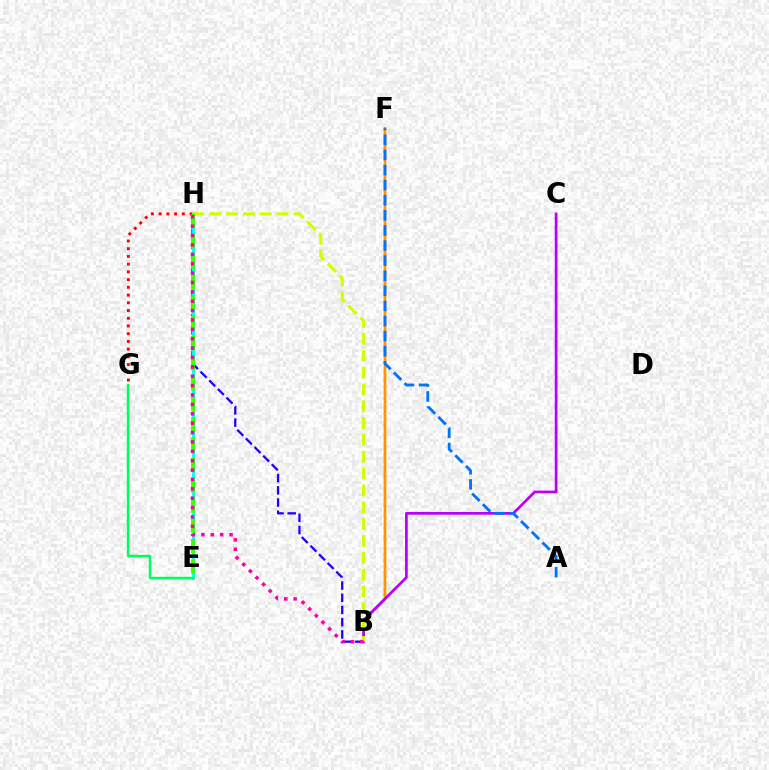{('B', 'H'): [{'color': '#2500ff', 'line_style': 'dashed', 'thickness': 1.66}, {'color': '#d1ff00', 'line_style': 'dashed', 'thickness': 2.29}, {'color': '#ff00ac', 'line_style': 'dotted', 'thickness': 2.55}], ('B', 'F'): [{'color': '#ff9400', 'line_style': 'solid', 'thickness': 1.97}], ('G', 'H'): [{'color': '#ff0000', 'line_style': 'dotted', 'thickness': 2.1}], ('B', 'C'): [{'color': '#b900ff', 'line_style': 'solid', 'thickness': 1.96}], ('E', 'H'): [{'color': '#00fff6', 'line_style': 'solid', 'thickness': 2.07}, {'color': '#3dff00', 'line_style': 'dashed', 'thickness': 2.76}], ('E', 'G'): [{'color': '#00ff5c', 'line_style': 'solid', 'thickness': 1.75}], ('A', 'F'): [{'color': '#0074ff', 'line_style': 'dashed', 'thickness': 2.05}]}